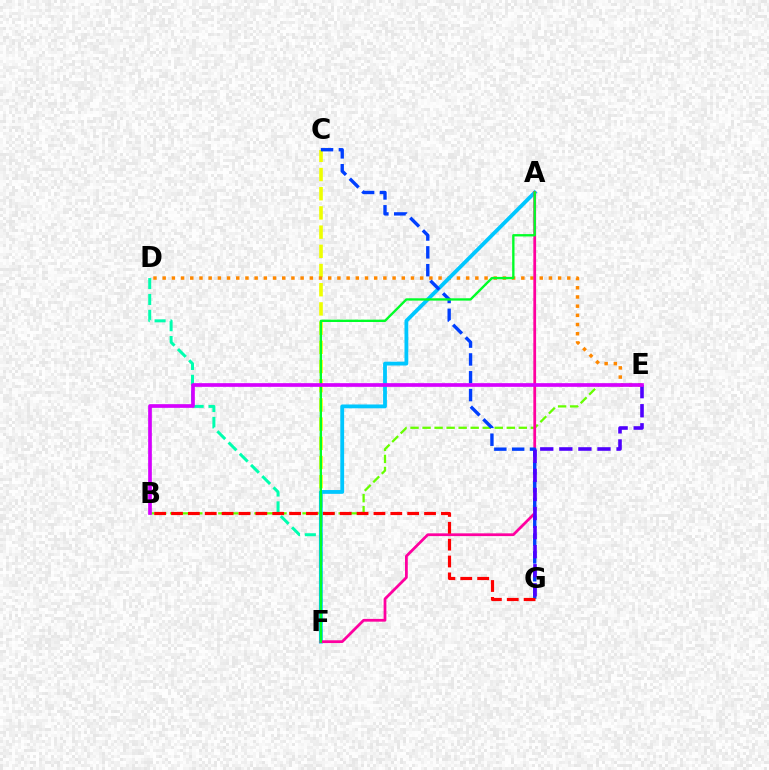{('C', 'F'): [{'color': '#eeff00', 'line_style': 'dashed', 'thickness': 2.61}], ('D', 'F'): [{'color': '#00ffaf', 'line_style': 'dashed', 'thickness': 2.16}], ('B', 'E'): [{'color': '#66ff00', 'line_style': 'dashed', 'thickness': 1.63}, {'color': '#d600ff', 'line_style': 'solid', 'thickness': 2.65}], ('D', 'E'): [{'color': '#ff8800', 'line_style': 'dotted', 'thickness': 2.5}], ('A', 'F'): [{'color': '#00c7ff', 'line_style': 'solid', 'thickness': 2.74}, {'color': '#ff00a0', 'line_style': 'solid', 'thickness': 1.99}, {'color': '#00ff27', 'line_style': 'solid', 'thickness': 1.69}], ('C', 'G'): [{'color': '#003fff', 'line_style': 'dashed', 'thickness': 2.42}], ('E', 'G'): [{'color': '#4f00ff', 'line_style': 'dashed', 'thickness': 2.59}], ('B', 'G'): [{'color': '#ff0000', 'line_style': 'dashed', 'thickness': 2.29}]}